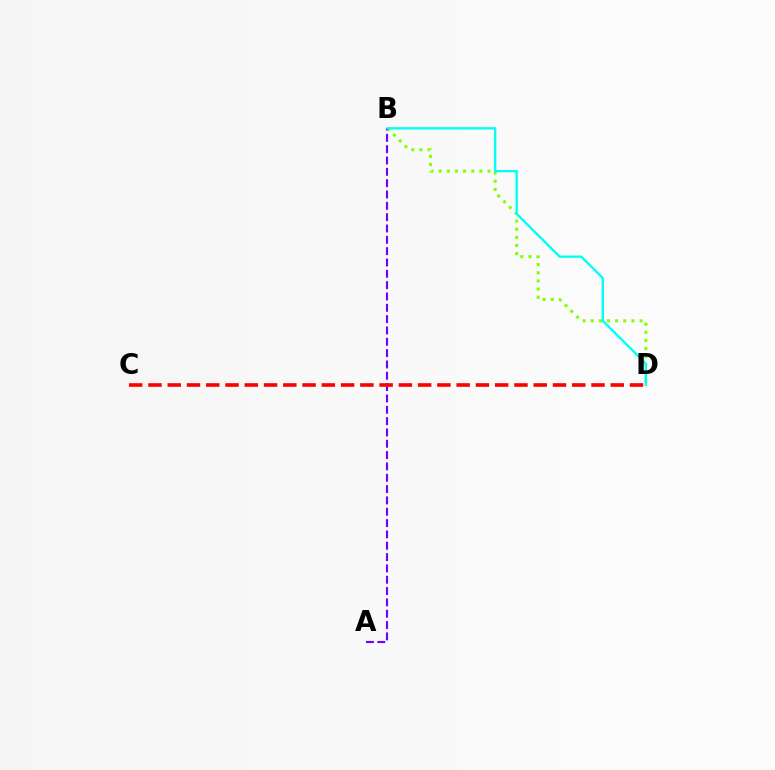{('B', 'D'): [{'color': '#84ff00', 'line_style': 'dotted', 'thickness': 2.21}, {'color': '#00fff6', 'line_style': 'solid', 'thickness': 1.69}], ('A', 'B'): [{'color': '#7200ff', 'line_style': 'dashed', 'thickness': 1.54}], ('C', 'D'): [{'color': '#ff0000', 'line_style': 'dashed', 'thickness': 2.62}]}